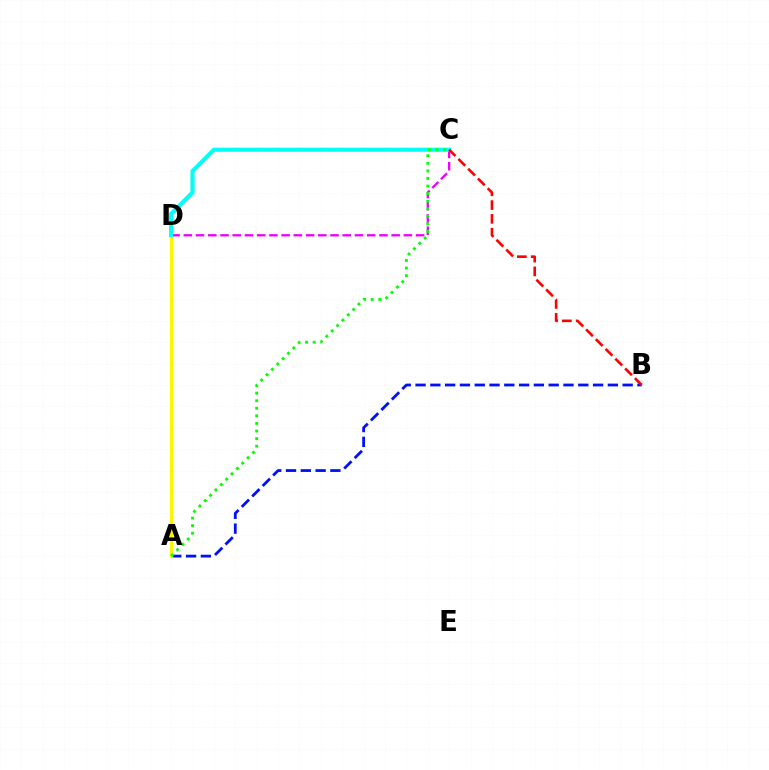{('C', 'D'): [{'color': '#ee00ff', 'line_style': 'dashed', 'thickness': 1.66}, {'color': '#00fff6', 'line_style': 'solid', 'thickness': 2.97}], ('A', 'B'): [{'color': '#0010ff', 'line_style': 'dashed', 'thickness': 2.01}], ('A', 'D'): [{'color': '#fcf500', 'line_style': 'solid', 'thickness': 2.35}], ('A', 'C'): [{'color': '#08ff00', 'line_style': 'dotted', 'thickness': 2.06}], ('B', 'C'): [{'color': '#ff0000', 'line_style': 'dashed', 'thickness': 1.87}]}